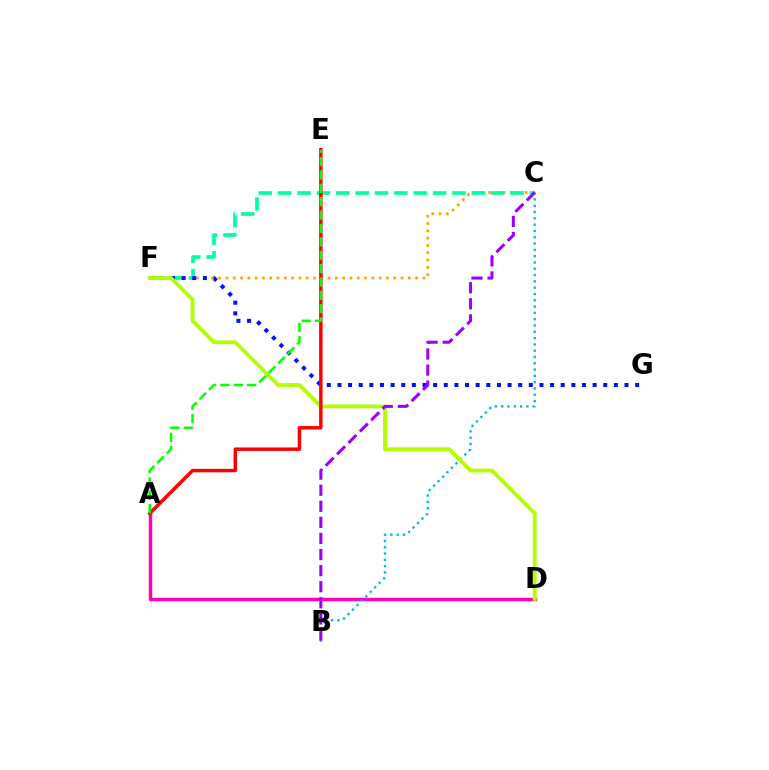{('C', 'F'): [{'color': '#ffa500', 'line_style': 'dotted', 'thickness': 1.98}, {'color': '#00ff9d', 'line_style': 'dashed', 'thickness': 2.63}], ('A', 'D'): [{'color': '#ff00bd', 'line_style': 'solid', 'thickness': 2.48}], ('F', 'G'): [{'color': '#0010ff', 'line_style': 'dotted', 'thickness': 2.89}], ('B', 'C'): [{'color': '#00b5ff', 'line_style': 'dotted', 'thickness': 1.71}, {'color': '#9b00ff', 'line_style': 'dashed', 'thickness': 2.19}], ('D', 'F'): [{'color': '#b3ff00', 'line_style': 'solid', 'thickness': 2.76}], ('A', 'E'): [{'color': '#ff0000', 'line_style': 'solid', 'thickness': 2.49}, {'color': '#08ff00', 'line_style': 'dashed', 'thickness': 1.82}]}